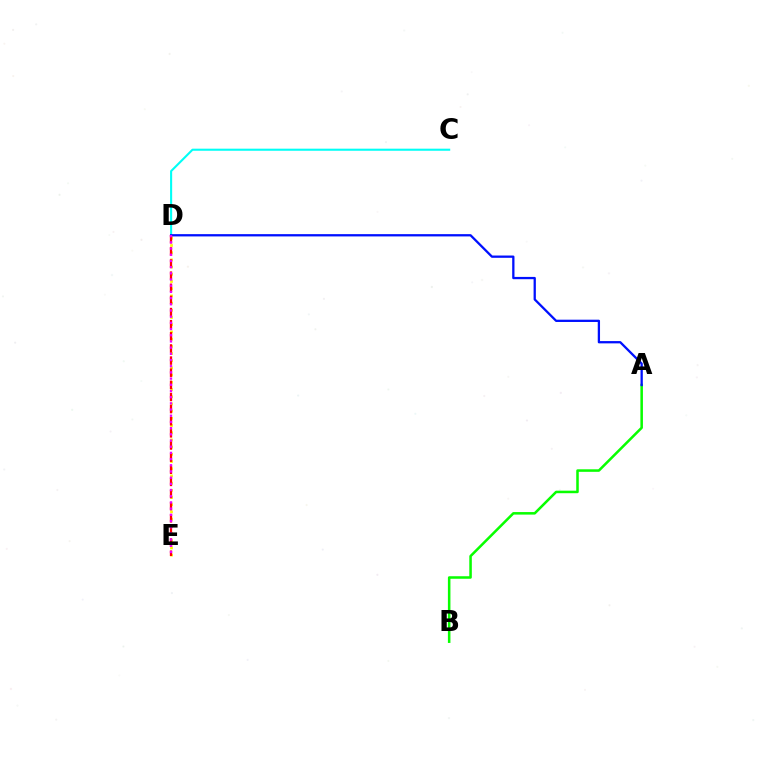{('C', 'D'): [{'color': '#00fff6', 'line_style': 'solid', 'thickness': 1.51}], ('A', 'B'): [{'color': '#08ff00', 'line_style': 'solid', 'thickness': 1.82}], ('D', 'E'): [{'color': '#fcf500', 'line_style': 'dotted', 'thickness': 1.96}, {'color': '#ff0000', 'line_style': 'dashed', 'thickness': 1.65}, {'color': '#ee00ff', 'line_style': 'dotted', 'thickness': 1.68}], ('A', 'D'): [{'color': '#0010ff', 'line_style': 'solid', 'thickness': 1.64}]}